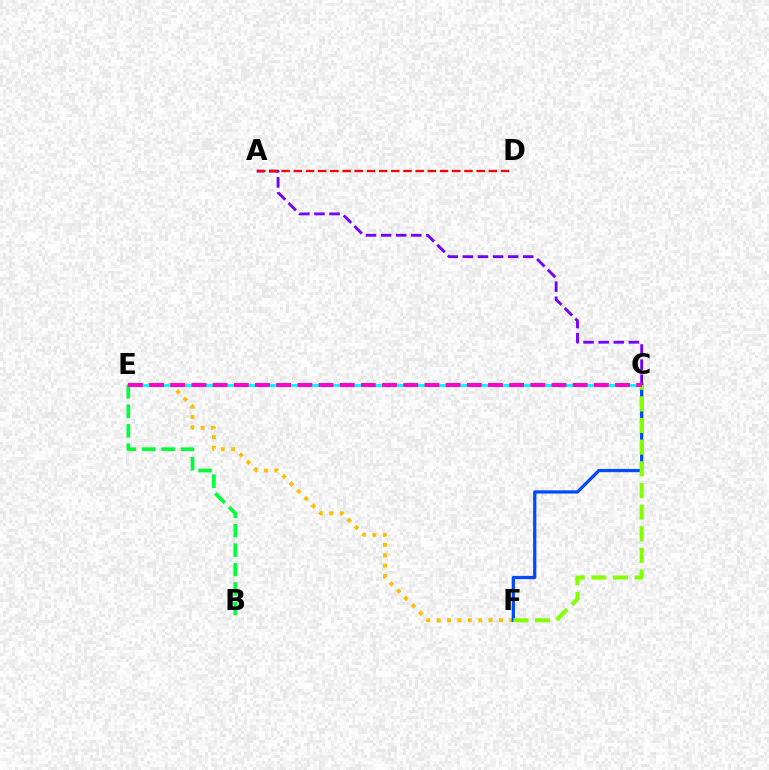{('E', 'F'): [{'color': '#ffbd00', 'line_style': 'dotted', 'thickness': 2.82}], ('C', 'E'): [{'color': '#00fff6', 'line_style': 'solid', 'thickness': 2.14}, {'color': '#ff00cf', 'line_style': 'dashed', 'thickness': 2.88}], ('C', 'F'): [{'color': '#004bff', 'line_style': 'solid', 'thickness': 2.34}, {'color': '#84ff00', 'line_style': 'dashed', 'thickness': 2.94}], ('A', 'C'): [{'color': '#7200ff', 'line_style': 'dashed', 'thickness': 2.05}], ('B', 'E'): [{'color': '#00ff39', 'line_style': 'dashed', 'thickness': 2.64}], ('A', 'D'): [{'color': '#ff0000', 'line_style': 'dashed', 'thickness': 1.66}]}